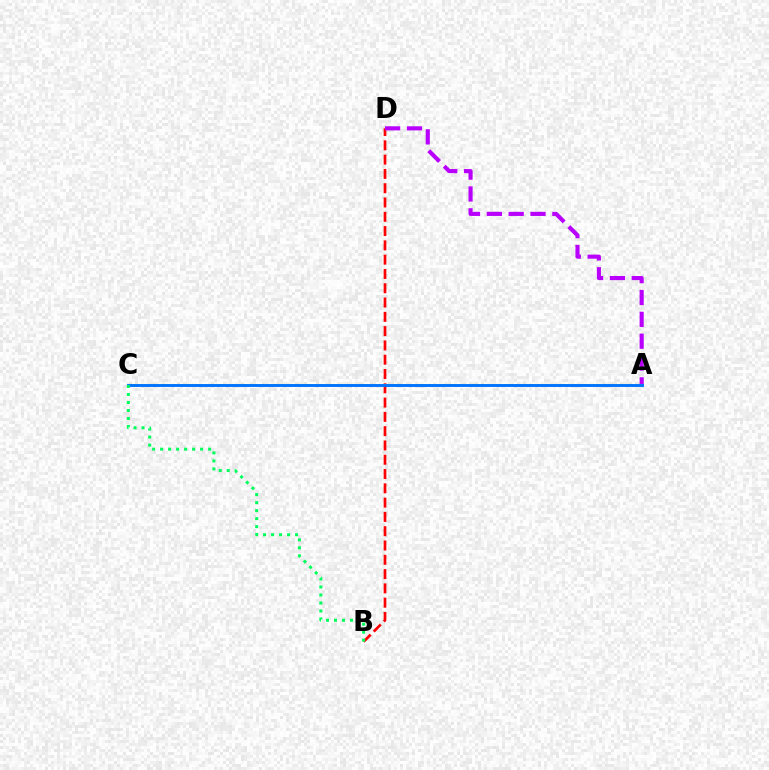{('B', 'D'): [{'color': '#ff0000', 'line_style': 'dashed', 'thickness': 1.94}], ('A', 'D'): [{'color': '#b900ff', 'line_style': 'dashed', 'thickness': 2.97}], ('A', 'C'): [{'color': '#d1ff00', 'line_style': 'dashed', 'thickness': 1.5}, {'color': '#0074ff', 'line_style': 'solid', 'thickness': 2.09}], ('B', 'C'): [{'color': '#00ff5c', 'line_style': 'dotted', 'thickness': 2.17}]}